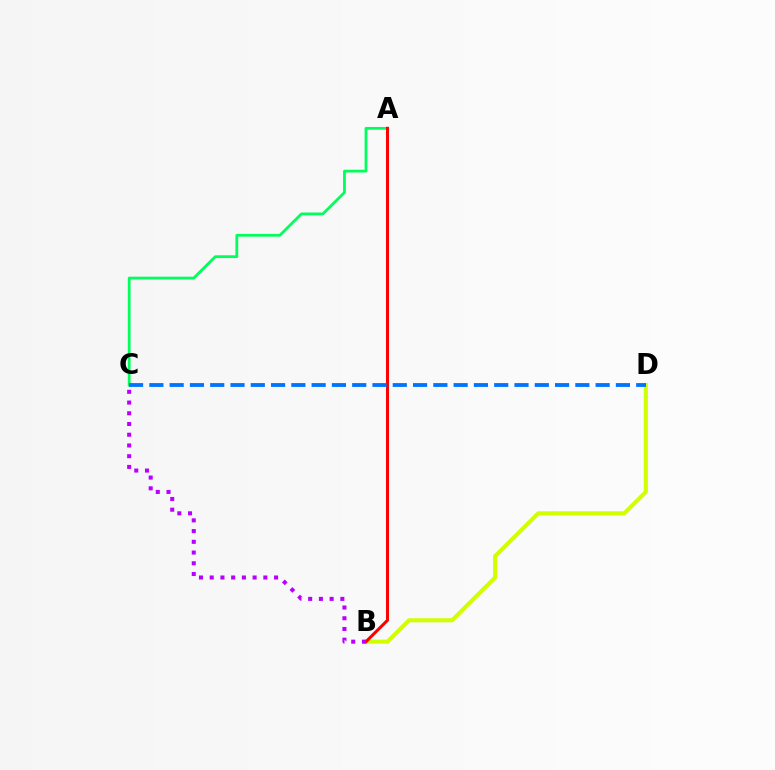{('B', 'D'): [{'color': '#d1ff00', 'line_style': 'solid', 'thickness': 2.93}], ('A', 'C'): [{'color': '#00ff5c', 'line_style': 'solid', 'thickness': 1.99}], ('A', 'B'): [{'color': '#ff0000', 'line_style': 'solid', 'thickness': 2.18}], ('C', 'D'): [{'color': '#0074ff', 'line_style': 'dashed', 'thickness': 2.76}], ('B', 'C'): [{'color': '#b900ff', 'line_style': 'dotted', 'thickness': 2.91}]}